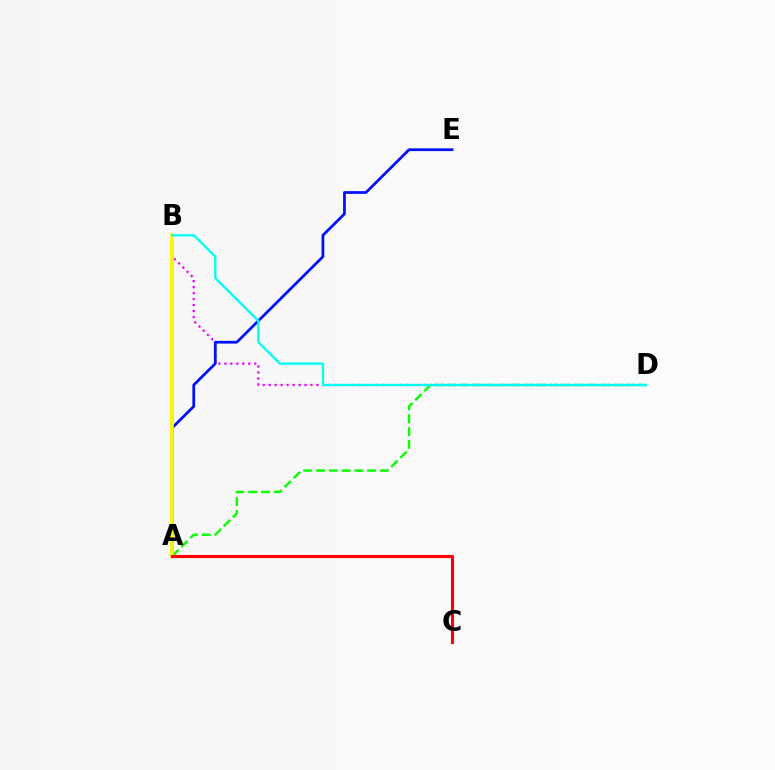{('B', 'D'): [{'color': '#ee00ff', 'line_style': 'dotted', 'thickness': 1.62}, {'color': '#00fff6', 'line_style': 'solid', 'thickness': 1.67}], ('A', 'E'): [{'color': '#0010ff', 'line_style': 'solid', 'thickness': 1.98}], ('A', 'D'): [{'color': '#08ff00', 'line_style': 'dashed', 'thickness': 1.74}], ('A', 'B'): [{'color': '#fcf500', 'line_style': 'solid', 'thickness': 2.69}], ('A', 'C'): [{'color': '#ff0000', 'line_style': 'solid', 'thickness': 2.23}]}